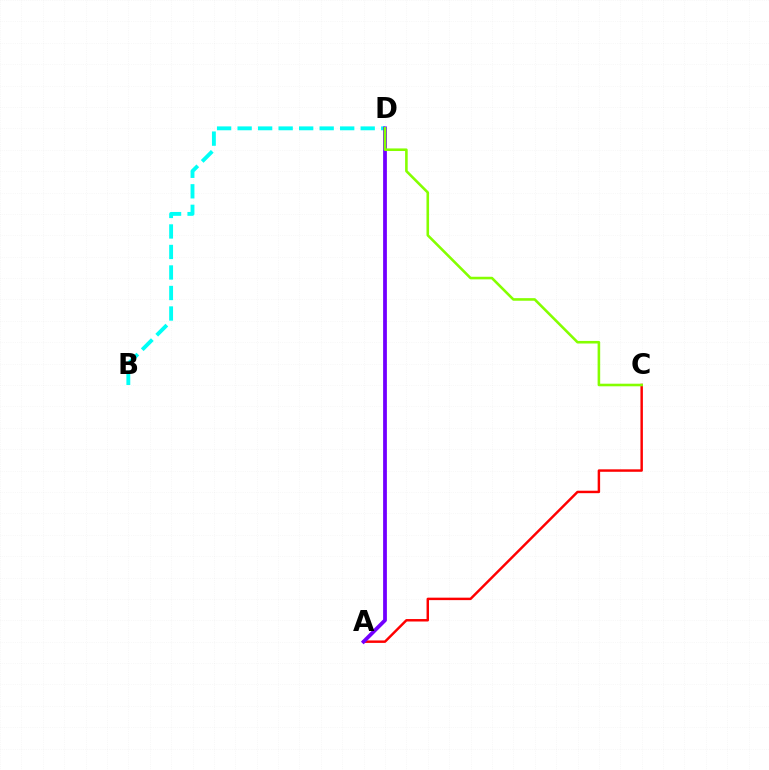{('B', 'D'): [{'color': '#00fff6', 'line_style': 'dashed', 'thickness': 2.79}], ('A', 'C'): [{'color': '#ff0000', 'line_style': 'solid', 'thickness': 1.77}], ('A', 'D'): [{'color': '#7200ff', 'line_style': 'solid', 'thickness': 2.72}], ('C', 'D'): [{'color': '#84ff00', 'line_style': 'solid', 'thickness': 1.86}]}